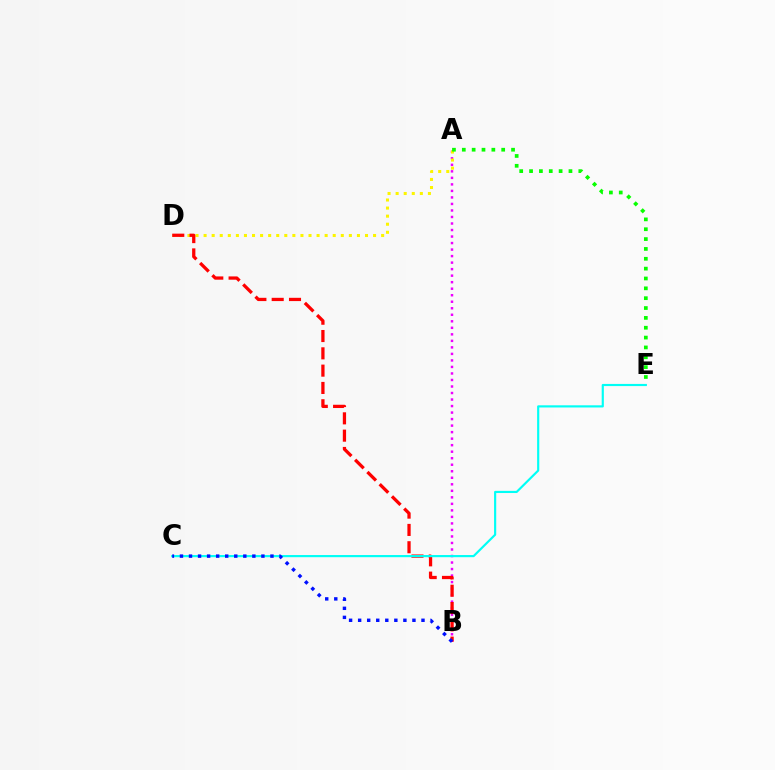{('A', 'B'): [{'color': '#ee00ff', 'line_style': 'dotted', 'thickness': 1.77}], ('A', 'D'): [{'color': '#fcf500', 'line_style': 'dotted', 'thickness': 2.19}], ('A', 'E'): [{'color': '#08ff00', 'line_style': 'dotted', 'thickness': 2.68}], ('B', 'D'): [{'color': '#ff0000', 'line_style': 'dashed', 'thickness': 2.35}], ('C', 'E'): [{'color': '#00fff6', 'line_style': 'solid', 'thickness': 1.55}], ('B', 'C'): [{'color': '#0010ff', 'line_style': 'dotted', 'thickness': 2.46}]}